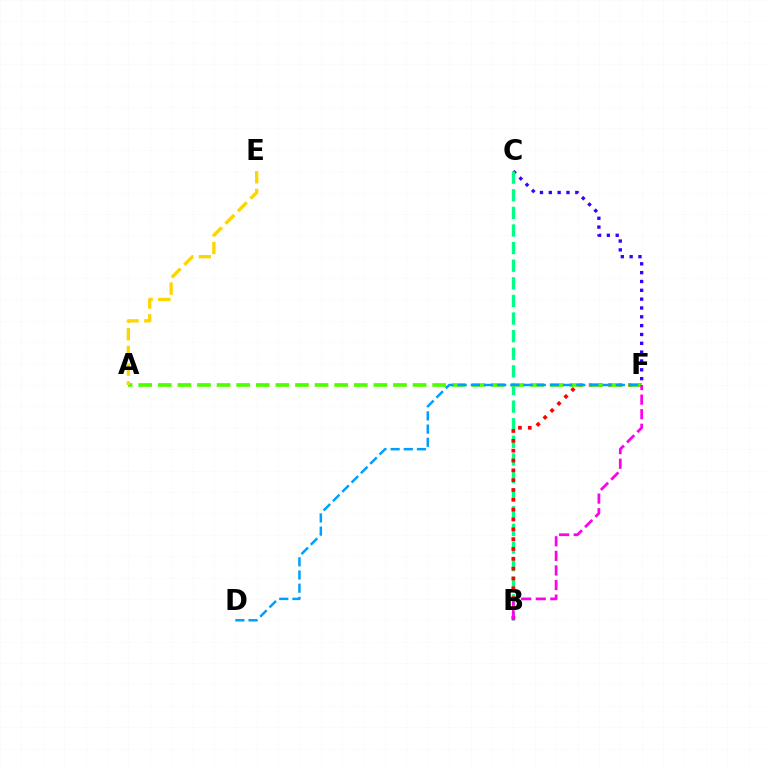{('C', 'F'): [{'color': '#3700ff', 'line_style': 'dotted', 'thickness': 2.4}], ('B', 'C'): [{'color': '#00ff86', 'line_style': 'dashed', 'thickness': 2.39}], ('B', 'F'): [{'color': '#ff0000', 'line_style': 'dotted', 'thickness': 2.67}, {'color': '#ff00ed', 'line_style': 'dashed', 'thickness': 1.98}], ('A', 'F'): [{'color': '#4fff00', 'line_style': 'dashed', 'thickness': 2.66}], ('D', 'F'): [{'color': '#009eff', 'line_style': 'dashed', 'thickness': 1.79}], ('A', 'E'): [{'color': '#ffd500', 'line_style': 'dashed', 'thickness': 2.4}]}